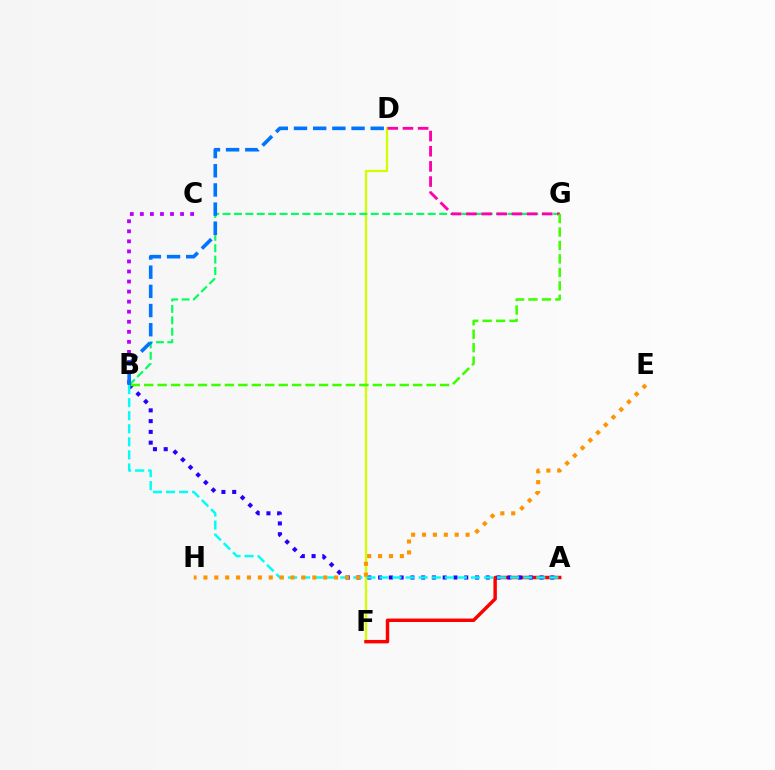{('D', 'F'): [{'color': '#d1ff00', 'line_style': 'solid', 'thickness': 1.65}], ('B', 'G'): [{'color': '#00ff5c', 'line_style': 'dashed', 'thickness': 1.55}, {'color': '#3dff00', 'line_style': 'dashed', 'thickness': 1.83}], ('A', 'F'): [{'color': '#ff0000', 'line_style': 'solid', 'thickness': 2.48}], ('A', 'B'): [{'color': '#2500ff', 'line_style': 'dotted', 'thickness': 2.92}, {'color': '#00fff6', 'line_style': 'dashed', 'thickness': 1.77}], ('D', 'G'): [{'color': '#ff00ac', 'line_style': 'dashed', 'thickness': 2.06}], ('B', 'C'): [{'color': '#b900ff', 'line_style': 'dotted', 'thickness': 2.73}], ('E', 'H'): [{'color': '#ff9400', 'line_style': 'dotted', 'thickness': 2.96}], ('B', 'D'): [{'color': '#0074ff', 'line_style': 'dashed', 'thickness': 2.61}]}